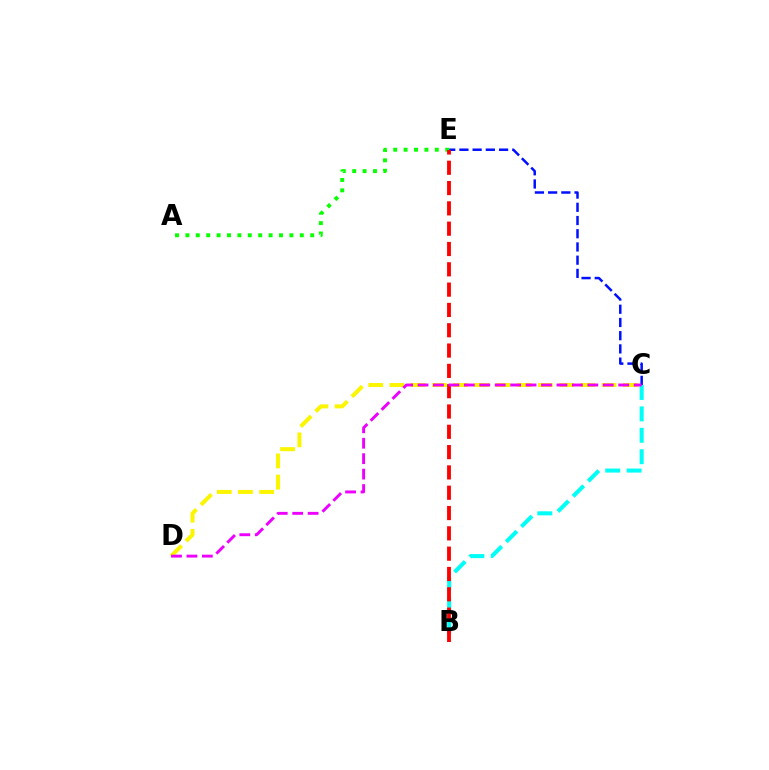{('C', 'E'): [{'color': '#0010ff', 'line_style': 'dashed', 'thickness': 1.8}], ('C', 'D'): [{'color': '#fcf500', 'line_style': 'dashed', 'thickness': 2.88}, {'color': '#ee00ff', 'line_style': 'dashed', 'thickness': 2.1}], ('B', 'C'): [{'color': '#00fff6', 'line_style': 'dashed', 'thickness': 2.91}], ('A', 'E'): [{'color': '#08ff00', 'line_style': 'dotted', 'thickness': 2.83}], ('B', 'E'): [{'color': '#ff0000', 'line_style': 'dashed', 'thickness': 2.76}]}